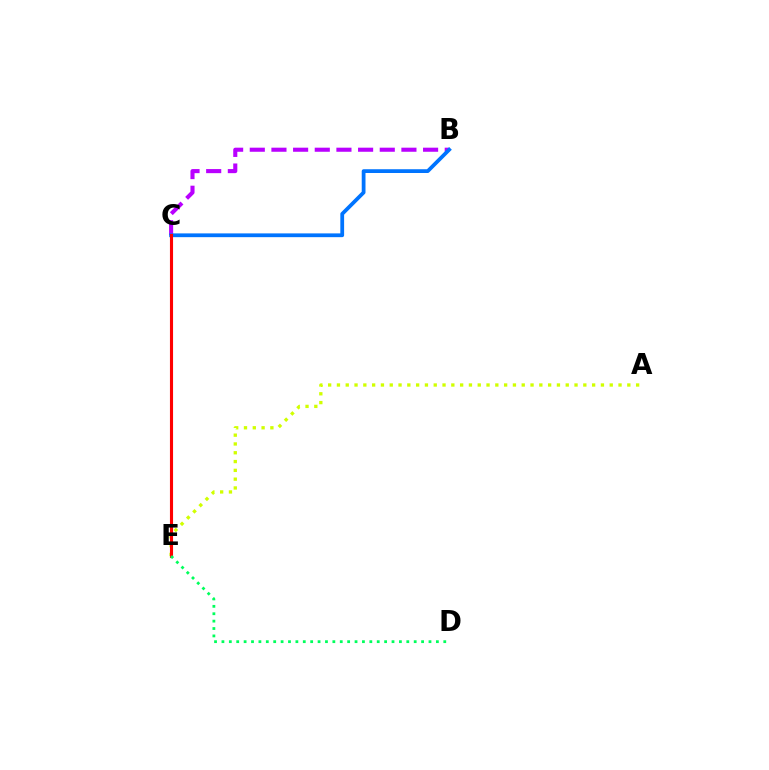{('A', 'E'): [{'color': '#d1ff00', 'line_style': 'dotted', 'thickness': 2.39}], ('B', 'C'): [{'color': '#b900ff', 'line_style': 'dashed', 'thickness': 2.94}, {'color': '#0074ff', 'line_style': 'solid', 'thickness': 2.72}], ('C', 'E'): [{'color': '#ff0000', 'line_style': 'solid', 'thickness': 2.24}], ('D', 'E'): [{'color': '#00ff5c', 'line_style': 'dotted', 'thickness': 2.01}]}